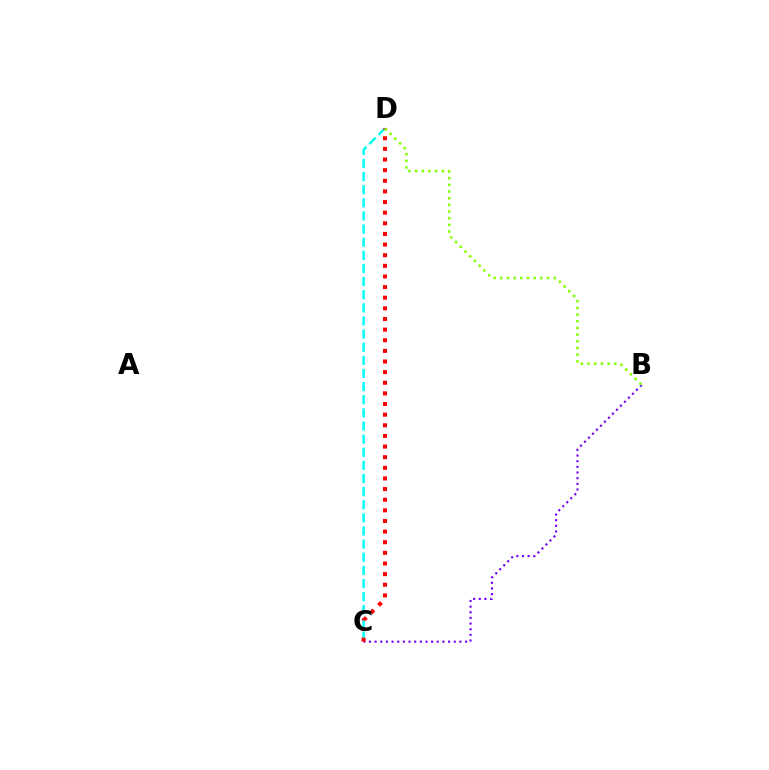{('C', 'D'): [{'color': '#00fff6', 'line_style': 'dashed', 'thickness': 1.78}, {'color': '#ff0000', 'line_style': 'dotted', 'thickness': 2.89}], ('B', 'C'): [{'color': '#7200ff', 'line_style': 'dotted', 'thickness': 1.54}], ('B', 'D'): [{'color': '#84ff00', 'line_style': 'dotted', 'thickness': 1.82}]}